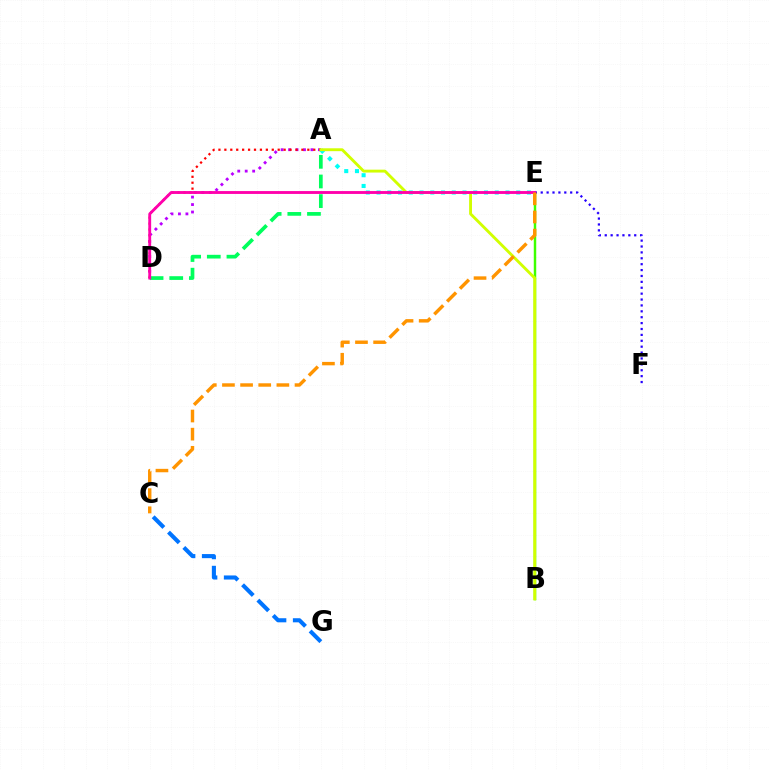{('B', 'E'): [{'color': '#3dff00', 'line_style': 'solid', 'thickness': 1.77}], ('C', 'G'): [{'color': '#0074ff', 'line_style': 'dashed', 'thickness': 2.95}], ('A', 'D'): [{'color': '#b900ff', 'line_style': 'dotted', 'thickness': 2.03}, {'color': '#ff0000', 'line_style': 'dotted', 'thickness': 1.61}, {'color': '#00ff5c', 'line_style': 'dashed', 'thickness': 2.67}], ('A', 'E'): [{'color': '#00fff6', 'line_style': 'dotted', 'thickness': 2.92}], ('E', 'F'): [{'color': '#2500ff', 'line_style': 'dotted', 'thickness': 1.6}], ('A', 'B'): [{'color': '#d1ff00', 'line_style': 'solid', 'thickness': 2.07}], ('D', 'E'): [{'color': '#ff00ac', 'line_style': 'solid', 'thickness': 2.06}], ('C', 'E'): [{'color': '#ff9400', 'line_style': 'dashed', 'thickness': 2.46}]}